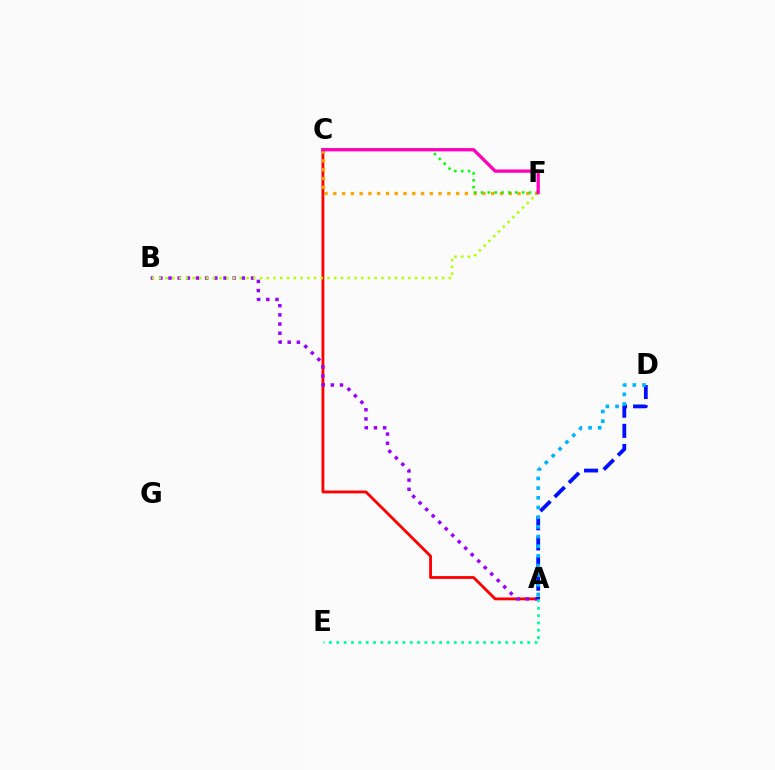{('A', 'C'): [{'color': '#ff0000', 'line_style': 'solid', 'thickness': 2.04}], ('A', 'B'): [{'color': '#9b00ff', 'line_style': 'dotted', 'thickness': 2.49}], ('A', 'E'): [{'color': '#00ff9d', 'line_style': 'dotted', 'thickness': 2.0}], ('C', 'F'): [{'color': '#ffa500', 'line_style': 'dotted', 'thickness': 2.38}, {'color': '#08ff00', 'line_style': 'dotted', 'thickness': 1.86}, {'color': '#ff00bd', 'line_style': 'solid', 'thickness': 2.37}], ('B', 'F'): [{'color': '#b3ff00', 'line_style': 'dotted', 'thickness': 1.83}], ('A', 'D'): [{'color': '#0010ff', 'line_style': 'dashed', 'thickness': 2.73}, {'color': '#00b5ff', 'line_style': 'dotted', 'thickness': 2.63}]}